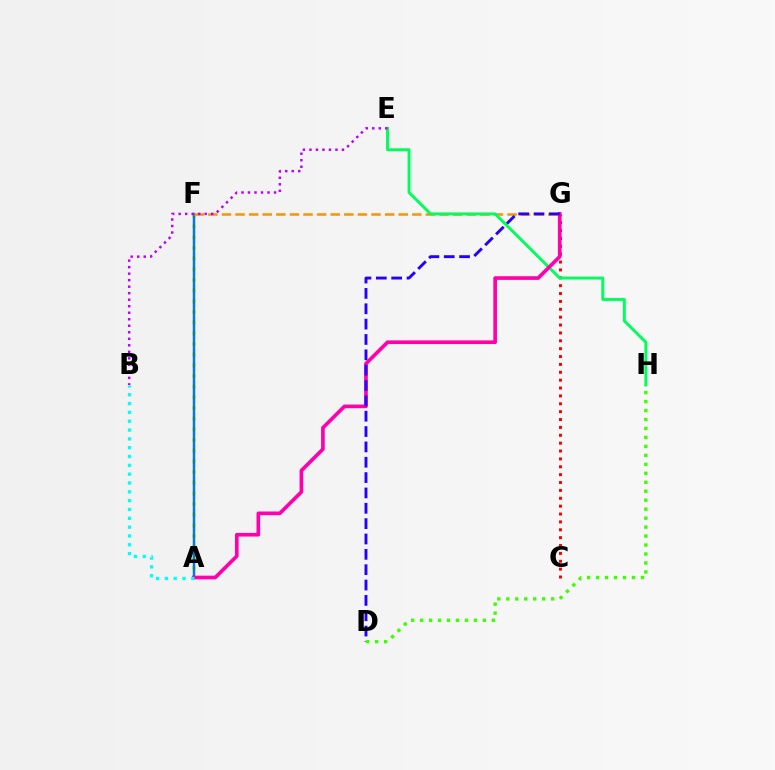{('C', 'G'): [{'color': '#ff0000', 'line_style': 'dotted', 'thickness': 2.14}], ('A', 'F'): [{'color': '#d1ff00', 'line_style': 'dotted', 'thickness': 2.9}, {'color': '#0074ff', 'line_style': 'solid', 'thickness': 1.76}], ('F', 'G'): [{'color': '#ff9400', 'line_style': 'dashed', 'thickness': 1.85}], ('E', 'H'): [{'color': '#00ff5c', 'line_style': 'solid', 'thickness': 2.12}], ('A', 'G'): [{'color': '#ff00ac', 'line_style': 'solid', 'thickness': 2.63}], ('D', 'G'): [{'color': '#2500ff', 'line_style': 'dashed', 'thickness': 2.08}], ('D', 'H'): [{'color': '#3dff00', 'line_style': 'dotted', 'thickness': 2.44}], ('A', 'B'): [{'color': '#00fff6', 'line_style': 'dotted', 'thickness': 2.4}], ('B', 'E'): [{'color': '#b900ff', 'line_style': 'dotted', 'thickness': 1.77}]}